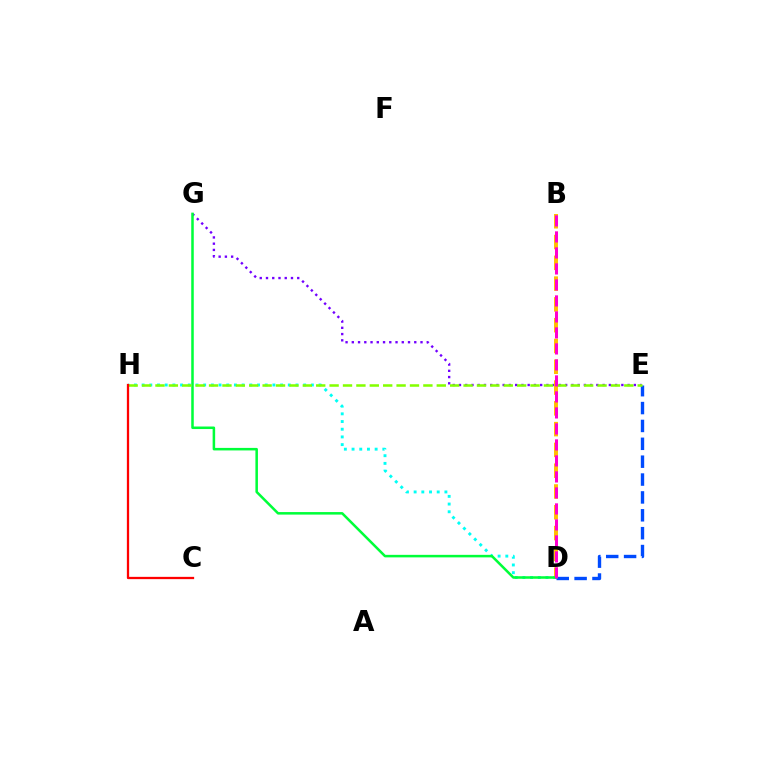{('D', 'E'): [{'color': '#004bff', 'line_style': 'dashed', 'thickness': 2.43}], ('D', 'H'): [{'color': '#00fff6', 'line_style': 'dotted', 'thickness': 2.09}], ('E', 'G'): [{'color': '#7200ff', 'line_style': 'dotted', 'thickness': 1.7}], ('B', 'D'): [{'color': '#ffbd00', 'line_style': 'dashed', 'thickness': 2.82}, {'color': '#ff00cf', 'line_style': 'dashed', 'thickness': 2.17}], ('D', 'G'): [{'color': '#00ff39', 'line_style': 'solid', 'thickness': 1.82}], ('E', 'H'): [{'color': '#84ff00', 'line_style': 'dashed', 'thickness': 1.82}], ('C', 'H'): [{'color': '#ff0000', 'line_style': 'solid', 'thickness': 1.64}]}